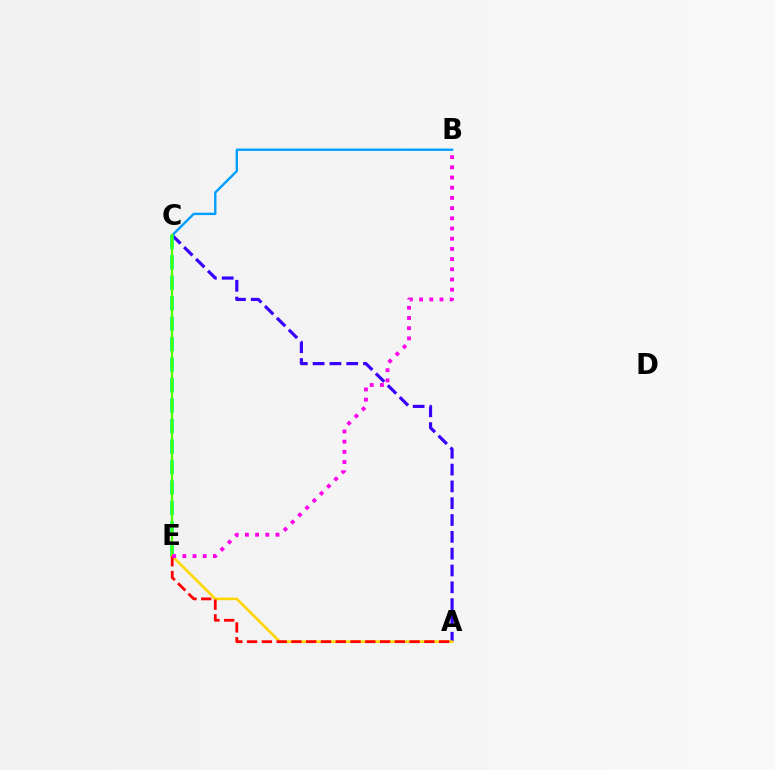{('A', 'C'): [{'color': '#3700ff', 'line_style': 'dashed', 'thickness': 2.28}], ('B', 'C'): [{'color': '#009eff', 'line_style': 'solid', 'thickness': 1.72}], ('C', 'E'): [{'color': '#00ff86', 'line_style': 'dashed', 'thickness': 2.78}, {'color': '#4fff00', 'line_style': 'solid', 'thickness': 1.65}], ('A', 'E'): [{'color': '#ffd500', 'line_style': 'solid', 'thickness': 1.86}, {'color': '#ff0000', 'line_style': 'dashed', 'thickness': 2.01}], ('B', 'E'): [{'color': '#ff00ed', 'line_style': 'dotted', 'thickness': 2.77}]}